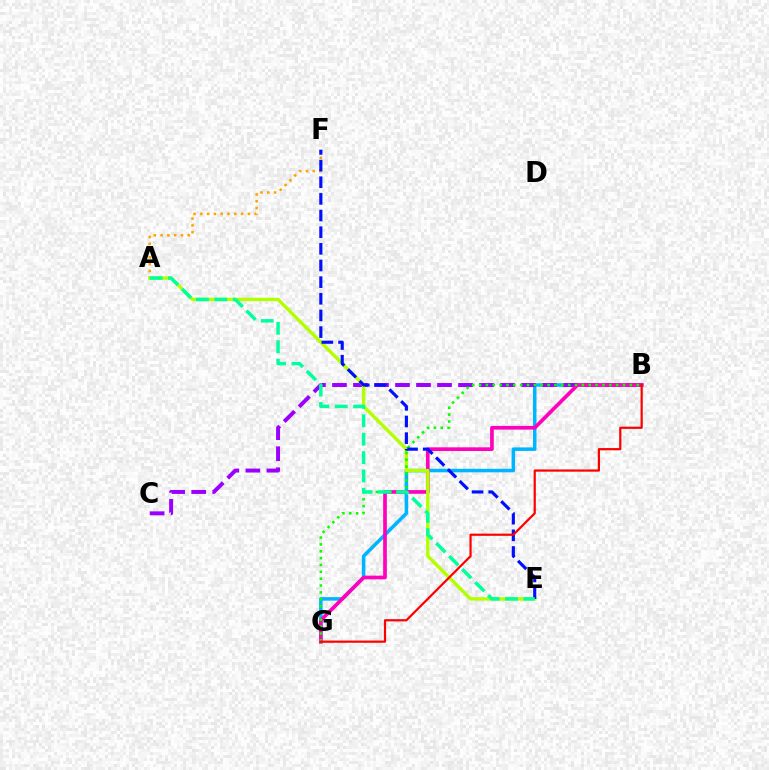{('B', 'G'): [{'color': '#00b5ff', 'line_style': 'solid', 'thickness': 2.53}, {'color': '#ff00bd', 'line_style': 'solid', 'thickness': 2.65}, {'color': '#08ff00', 'line_style': 'dotted', 'thickness': 1.86}, {'color': '#ff0000', 'line_style': 'solid', 'thickness': 1.59}], ('A', 'F'): [{'color': '#ffa500', 'line_style': 'dotted', 'thickness': 1.85}], ('B', 'C'): [{'color': '#9b00ff', 'line_style': 'dashed', 'thickness': 2.85}], ('A', 'E'): [{'color': '#b3ff00', 'line_style': 'solid', 'thickness': 2.44}, {'color': '#00ff9d', 'line_style': 'dashed', 'thickness': 2.5}], ('E', 'F'): [{'color': '#0010ff', 'line_style': 'dashed', 'thickness': 2.26}]}